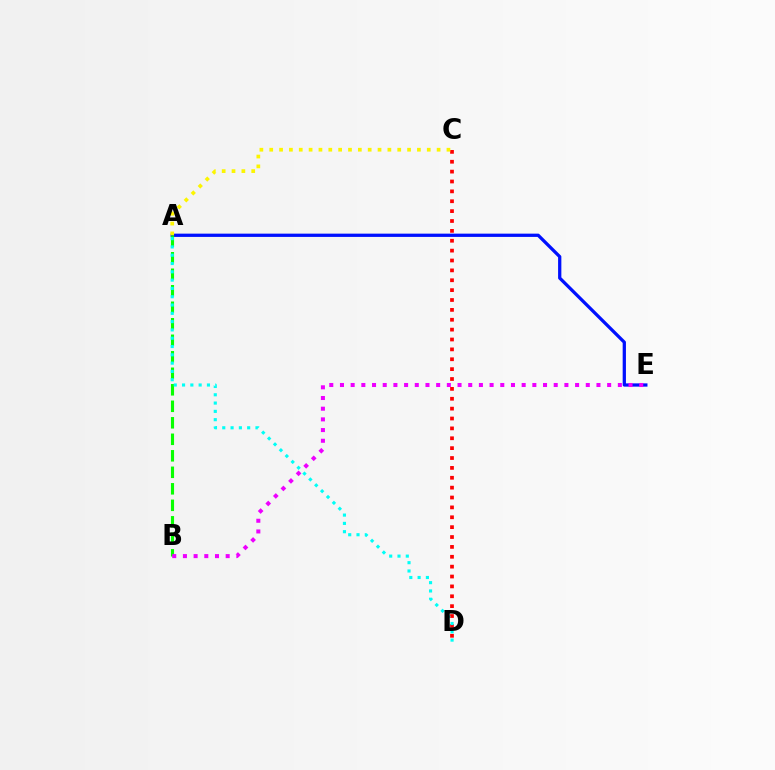{('A', 'E'): [{'color': '#0010ff', 'line_style': 'solid', 'thickness': 2.35}], ('C', 'D'): [{'color': '#ff0000', 'line_style': 'dotted', 'thickness': 2.68}], ('A', 'B'): [{'color': '#08ff00', 'line_style': 'dashed', 'thickness': 2.24}], ('A', 'D'): [{'color': '#00fff6', 'line_style': 'dotted', 'thickness': 2.26}], ('A', 'C'): [{'color': '#fcf500', 'line_style': 'dotted', 'thickness': 2.68}], ('B', 'E'): [{'color': '#ee00ff', 'line_style': 'dotted', 'thickness': 2.9}]}